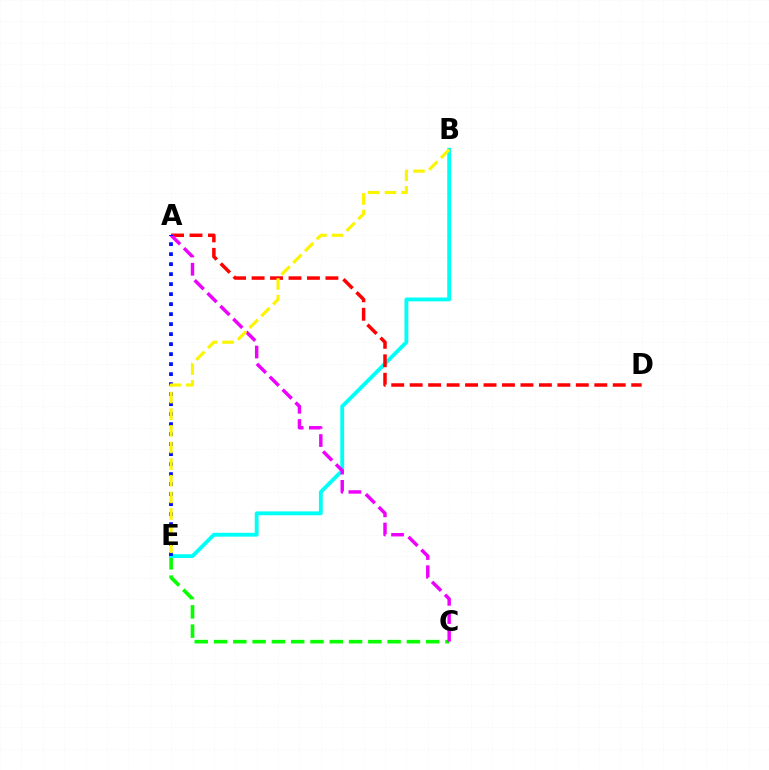{('C', 'E'): [{'color': '#08ff00', 'line_style': 'dashed', 'thickness': 2.62}], ('B', 'E'): [{'color': '#00fff6', 'line_style': 'solid', 'thickness': 2.77}, {'color': '#fcf500', 'line_style': 'dashed', 'thickness': 2.26}], ('A', 'D'): [{'color': '#ff0000', 'line_style': 'dashed', 'thickness': 2.51}], ('A', 'C'): [{'color': '#ee00ff', 'line_style': 'dashed', 'thickness': 2.48}], ('A', 'E'): [{'color': '#0010ff', 'line_style': 'dotted', 'thickness': 2.72}]}